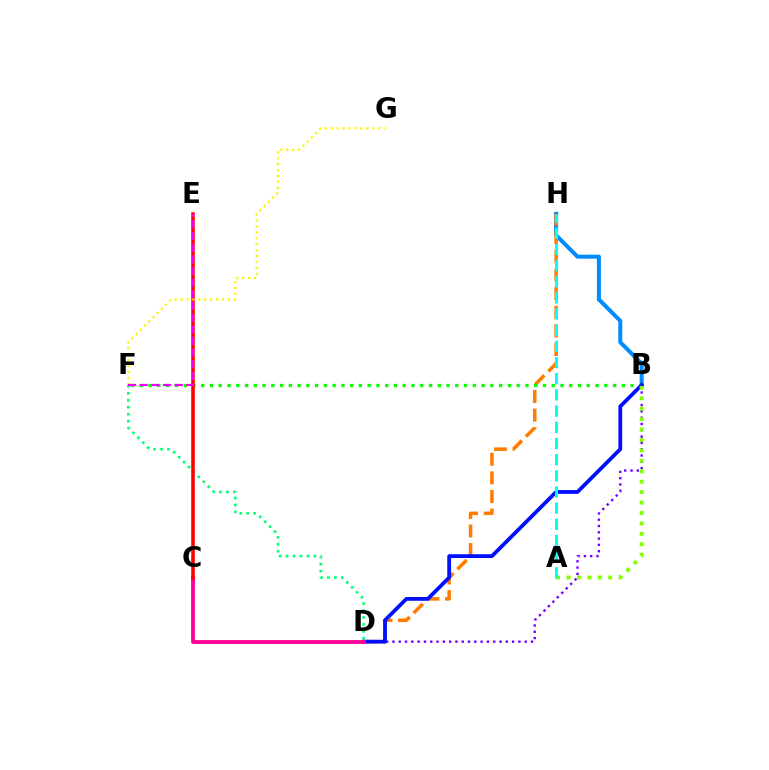{('D', 'F'): [{'color': '#00ff74', 'line_style': 'dotted', 'thickness': 1.89}], ('B', 'D'): [{'color': '#7200ff', 'line_style': 'dotted', 'thickness': 1.71}, {'color': '#0010ff', 'line_style': 'solid', 'thickness': 2.73}], ('B', 'H'): [{'color': '#008cff', 'line_style': 'solid', 'thickness': 2.9}], ('D', 'H'): [{'color': '#ff7c00', 'line_style': 'dashed', 'thickness': 2.53}], ('B', 'F'): [{'color': '#08ff00', 'line_style': 'dotted', 'thickness': 2.38}], ('C', 'D'): [{'color': '#ff0094', 'line_style': 'solid', 'thickness': 2.74}], ('C', 'E'): [{'color': '#ff0000', 'line_style': 'solid', 'thickness': 2.55}], ('A', 'B'): [{'color': '#84ff00', 'line_style': 'dotted', 'thickness': 2.83}], ('F', 'G'): [{'color': '#fcf500', 'line_style': 'dotted', 'thickness': 1.61}], ('E', 'F'): [{'color': '#ee00ff', 'line_style': 'dashed', 'thickness': 1.58}], ('A', 'H'): [{'color': '#00fff6', 'line_style': 'dashed', 'thickness': 2.2}]}